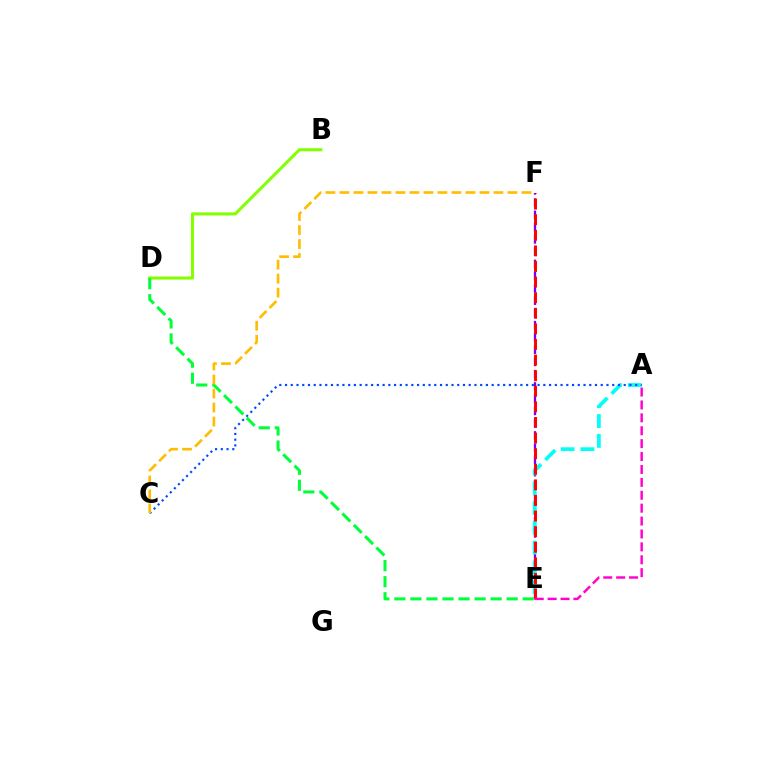{('E', 'F'): [{'color': '#7200ff', 'line_style': 'dashed', 'thickness': 1.66}, {'color': '#ff0000', 'line_style': 'dashed', 'thickness': 2.12}], ('A', 'E'): [{'color': '#00fff6', 'line_style': 'dashed', 'thickness': 2.69}, {'color': '#ff00cf', 'line_style': 'dashed', 'thickness': 1.75}], ('B', 'D'): [{'color': '#84ff00', 'line_style': 'solid', 'thickness': 2.21}], ('D', 'E'): [{'color': '#00ff39', 'line_style': 'dashed', 'thickness': 2.18}], ('A', 'C'): [{'color': '#004bff', 'line_style': 'dotted', 'thickness': 1.56}], ('C', 'F'): [{'color': '#ffbd00', 'line_style': 'dashed', 'thickness': 1.9}]}